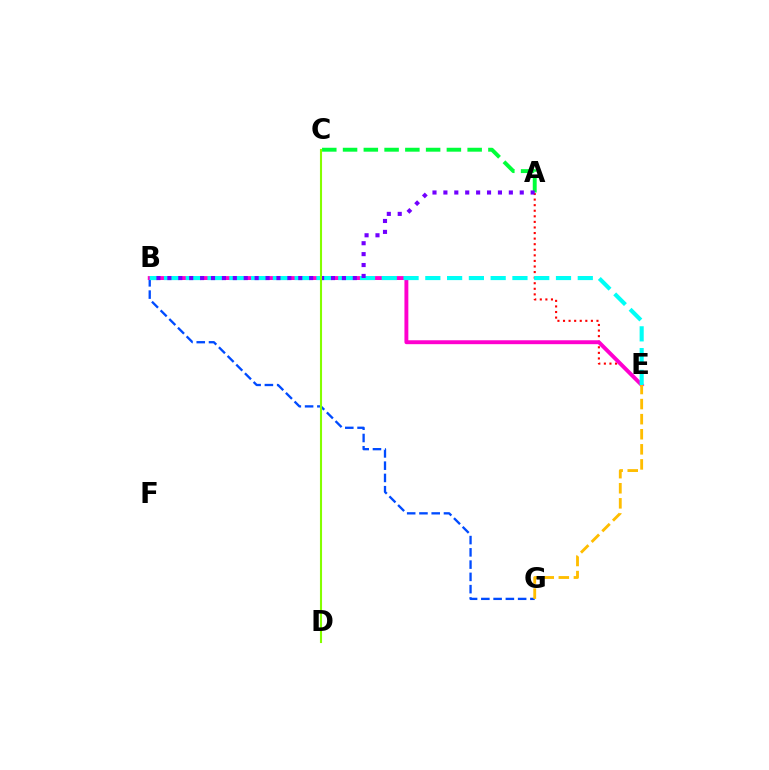{('A', 'C'): [{'color': '#00ff39', 'line_style': 'dashed', 'thickness': 2.82}], ('B', 'G'): [{'color': '#004bff', 'line_style': 'dashed', 'thickness': 1.67}], ('A', 'E'): [{'color': '#ff0000', 'line_style': 'dotted', 'thickness': 1.51}], ('B', 'E'): [{'color': '#ff00cf', 'line_style': 'solid', 'thickness': 2.81}, {'color': '#00fff6', 'line_style': 'dashed', 'thickness': 2.96}], ('E', 'G'): [{'color': '#ffbd00', 'line_style': 'dashed', 'thickness': 2.05}], ('A', 'B'): [{'color': '#7200ff', 'line_style': 'dotted', 'thickness': 2.96}], ('C', 'D'): [{'color': '#84ff00', 'line_style': 'solid', 'thickness': 1.51}]}